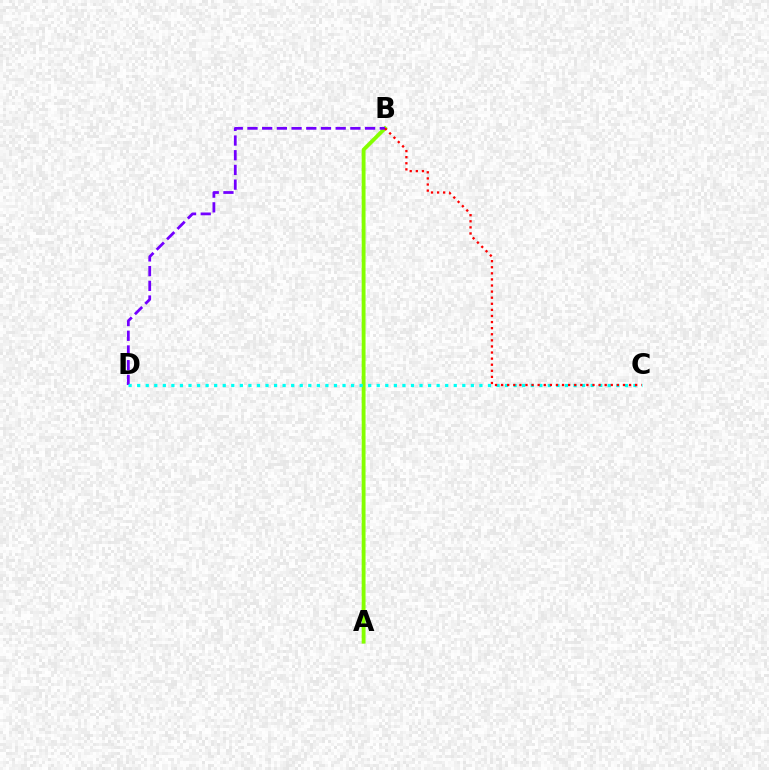{('A', 'B'): [{'color': '#84ff00', 'line_style': 'solid', 'thickness': 2.77}], ('B', 'D'): [{'color': '#7200ff', 'line_style': 'dashed', 'thickness': 2.0}], ('C', 'D'): [{'color': '#00fff6', 'line_style': 'dotted', 'thickness': 2.32}], ('B', 'C'): [{'color': '#ff0000', 'line_style': 'dotted', 'thickness': 1.66}]}